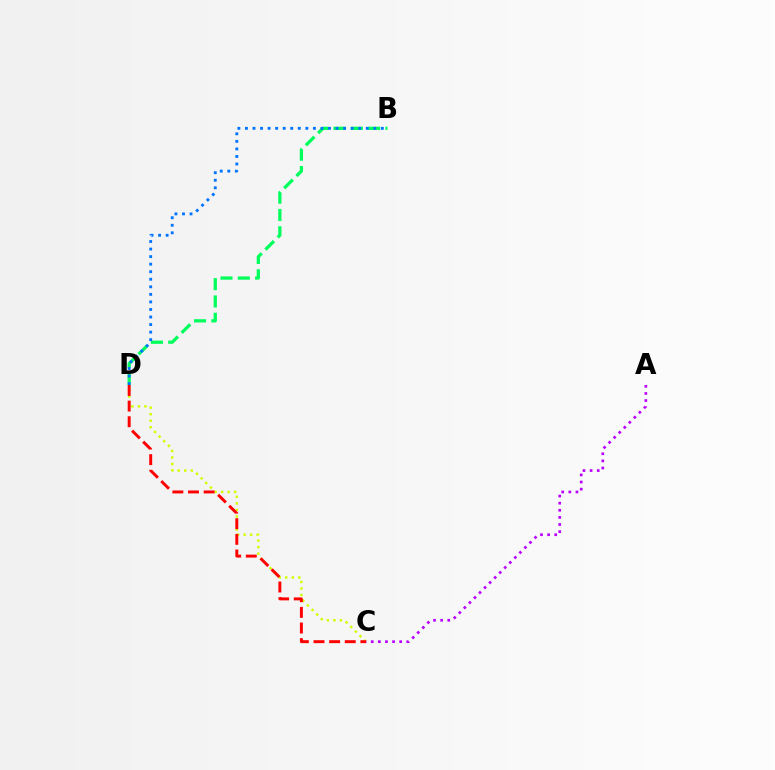{('B', 'D'): [{'color': '#00ff5c', 'line_style': 'dashed', 'thickness': 2.35}, {'color': '#0074ff', 'line_style': 'dotted', 'thickness': 2.05}], ('C', 'D'): [{'color': '#d1ff00', 'line_style': 'dotted', 'thickness': 1.77}, {'color': '#ff0000', 'line_style': 'dashed', 'thickness': 2.12}], ('A', 'C'): [{'color': '#b900ff', 'line_style': 'dotted', 'thickness': 1.93}]}